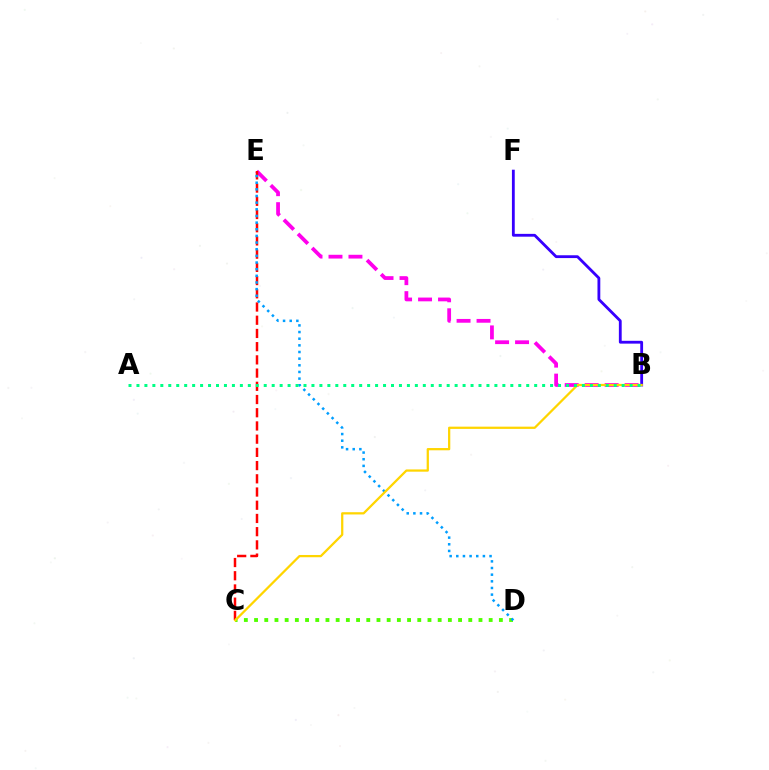{('B', 'E'): [{'color': '#ff00ed', 'line_style': 'dashed', 'thickness': 2.71}], ('C', 'E'): [{'color': '#ff0000', 'line_style': 'dashed', 'thickness': 1.8}], ('C', 'D'): [{'color': '#4fff00', 'line_style': 'dotted', 'thickness': 2.77}], ('D', 'E'): [{'color': '#009eff', 'line_style': 'dotted', 'thickness': 1.81}], ('B', 'F'): [{'color': '#3700ff', 'line_style': 'solid', 'thickness': 2.03}], ('B', 'C'): [{'color': '#ffd500', 'line_style': 'solid', 'thickness': 1.62}], ('A', 'B'): [{'color': '#00ff86', 'line_style': 'dotted', 'thickness': 2.16}]}